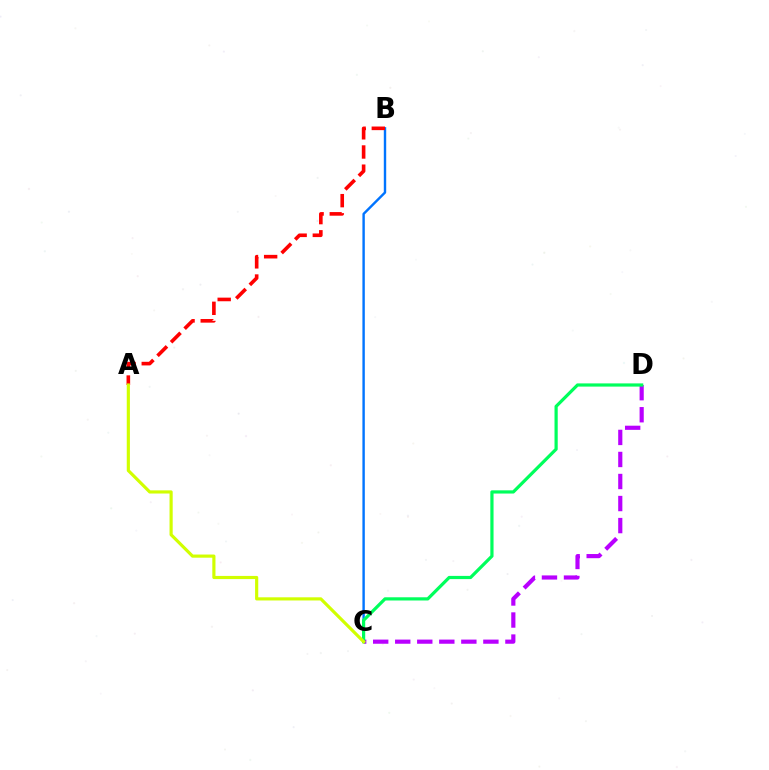{('B', 'C'): [{'color': '#0074ff', 'line_style': 'solid', 'thickness': 1.73}], ('A', 'B'): [{'color': '#ff0000', 'line_style': 'dashed', 'thickness': 2.6}], ('C', 'D'): [{'color': '#b900ff', 'line_style': 'dashed', 'thickness': 2.99}, {'color': '#00ff5c', 'line_style': 'solid', 'thickness': 2.31}], ('A', 'C'): [{'color': '#d1ff00', 'line_style': 'solid', 'thickness': 2.27}]}